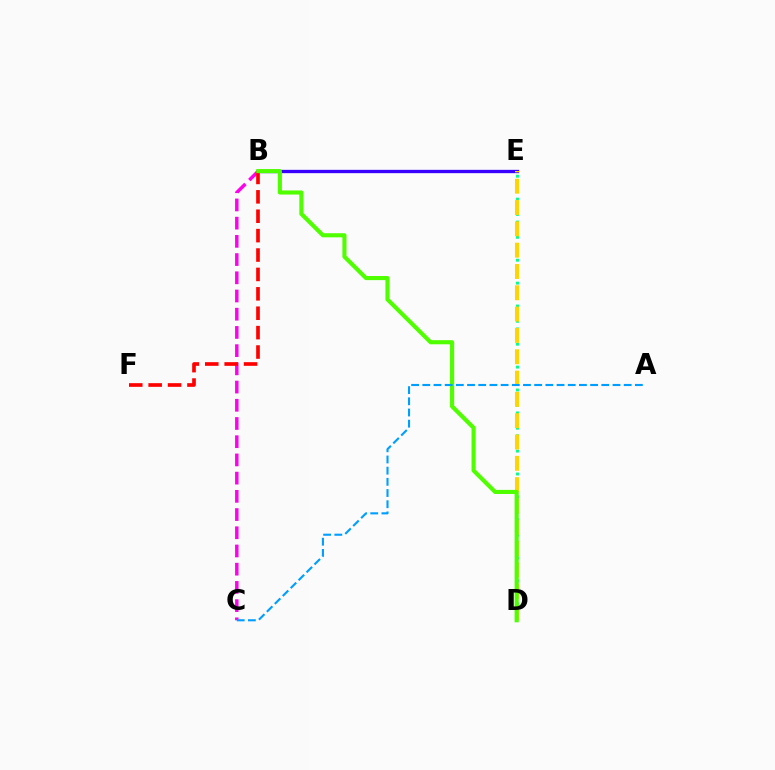{('D', 'E'): [{'color': '#00ff86', 'line_style': 'dotted', 'thickness': 2.07}, {'color': '#ffd500', 'line_style': 'dashed', 'thickness': 2.9}], ('B', 'E'): [{'color': '#3700ff', 'line_style': 'solid', 'thickness': 2.38}], ('B', 'C'): [{'color': '#ff00ed', 'line_style': 'dashed', 'thickness': 2.47}], ('B', 'F'): [{'color': '#ff0000', 'line_style': 'dashed', 'thickness': 2.64}], ('B', 'D'): [{'color': '#4fff00', 'line_style': 'solid', 'thickness': 2.96}], ('A', 'C'): [{'color': '#009eff', 'line_style': 'dashed', 'thickness': 1.52}]}